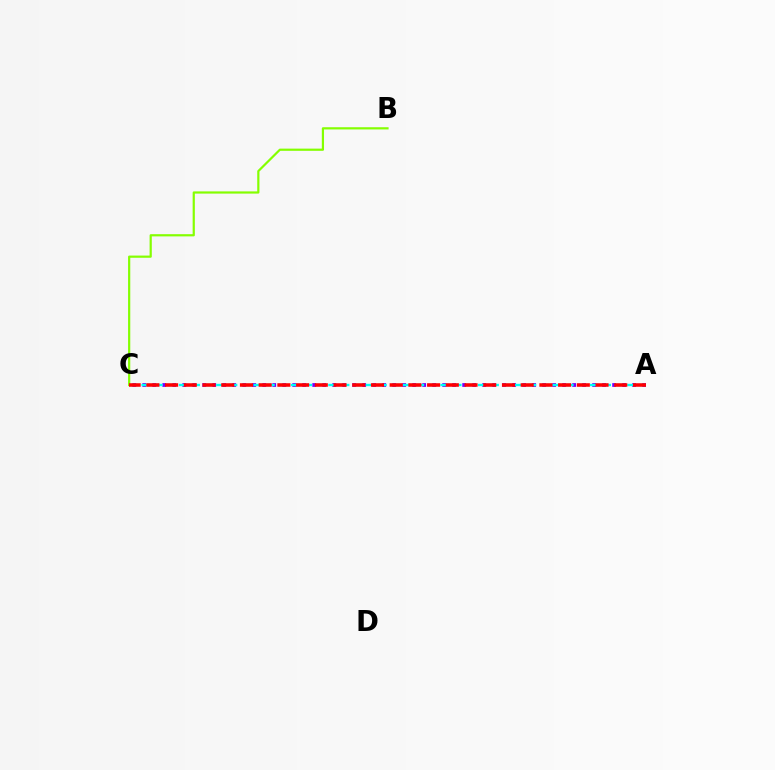{('A', 'C'): [{'color': '#7200ff', 'line_style': 'dotted', 'thickness': 2.72}, {'color': '#00fff6', 'line_style': 'dashed', 'thickness': 1.69}, {'color': '#ff0000', 'line_style': 'dashed', 'thickness': 2.54}], ('B', 'C'): [{'color': '#84ff00', 'line_style': 'solid', 'thickness': 1.59}]}